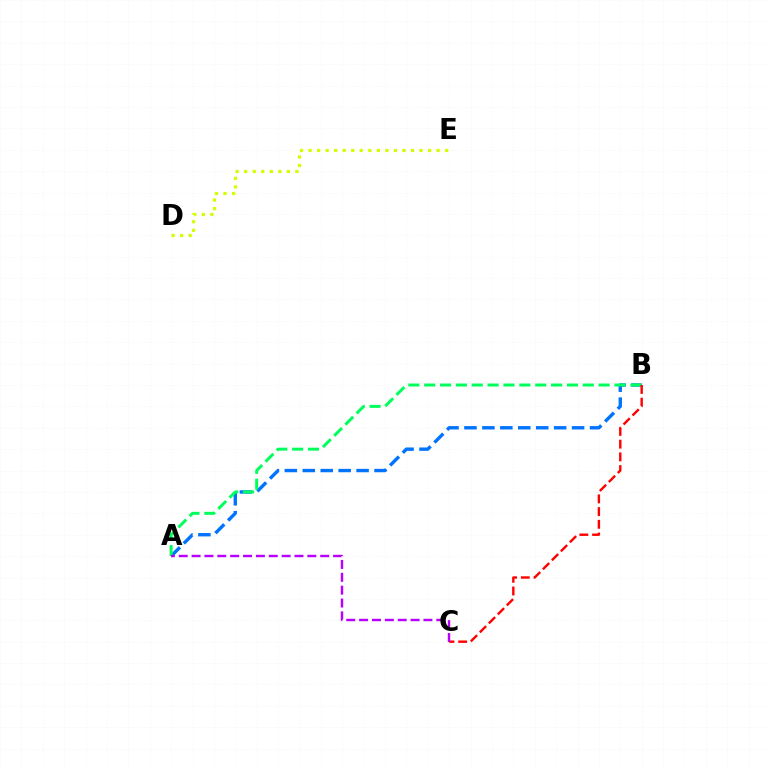{('A', 'B'): [{'color': '#0074ff', 'line_style': 'dashed', 'thickness': 2.44}, {'color': '#00ff5c', 'line_style': 'dashed', 'thickness': 2.15}], ('B', 'C'): [{'color': '#ff0000', 'line_style': 'dashed', 'thickness': 1.73}], ('A', 'C'): [{'color': '#b900ff', 'line_style': 'dashed', 'thickness': 1.75}], ('D', 'E'): [{'color': '#d1ff00', 'line_style': 'dotted', 'thickness': 2.32}]}